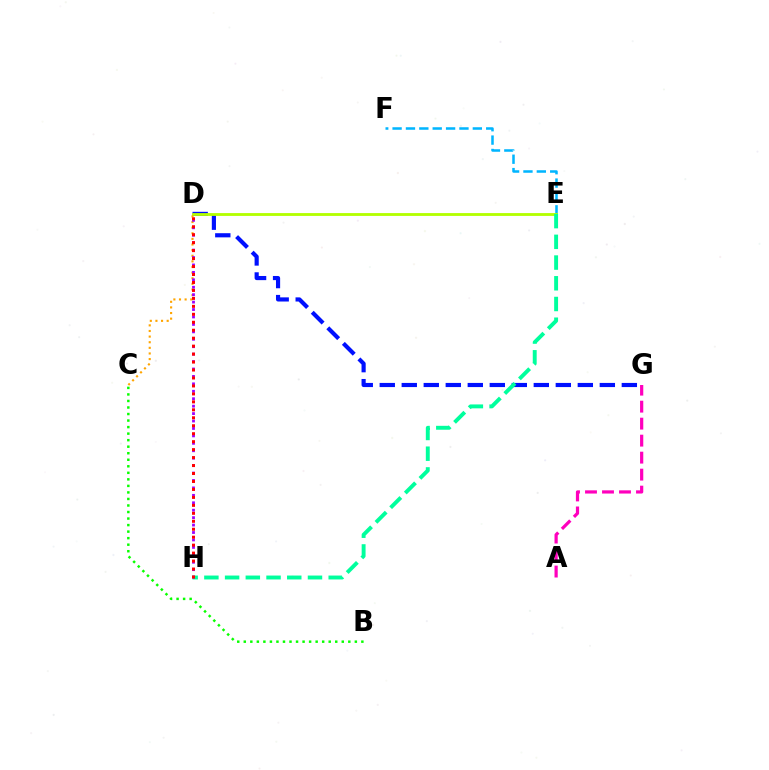{('A', 'G'): [{'color': '#ff00bd', 'line_style': 'dashed', 'thickness': 2.31}], ('E', 'F'): [{'color': '#00b5ff', 'line_style': 'dashed', 'thickness': 1.82}], ('B', 'C'): [{'color': '#08ff00', 'line_style': 'dotted', 'thickness': 1.77}], ('D', 'G'): [{'color': '#0010ff', 'line_style': 'dashed', 'thickness': 2.99}], ('D', 'E'): [{'color': '#b3ff00', 'line_style': 'solid', 'thickness': 2.04}], ('C', 'D'): [{'color': '#ffa500', 'line_style': 'dotted', 'thickness': 1.53}], ('E', 'H'): [{'color': '#00ff9d', 'line_style': 'dashed', 'thickness': 2.81}], ('D', 'H'): [{'color': '#9b00ff', 'line_style': 'dotted', 'thickness': 2.02}, {'color': '#ff0000', 'line_style': 'dotted', 'thickness': 2.16}]}